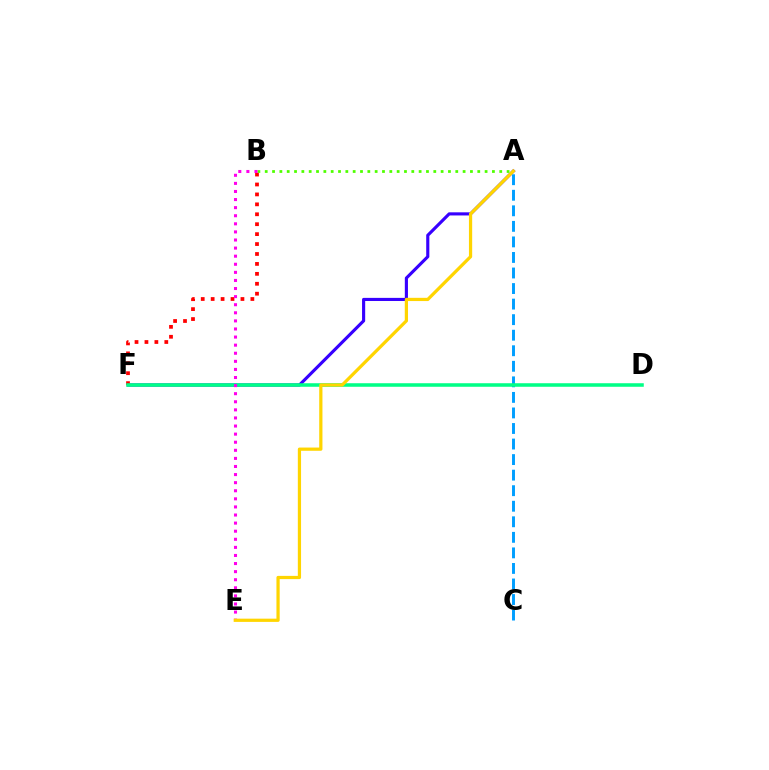{('A', 'F'): [{'color': '#3700ff', 'line_style': 'solid', 'thickness': 2.25}], ('B', 'F'): [{'color': '#ff0000', 'line_style': 'dotted', 'thickness': 2.7}], ('A', 'C'): [{'color': '#009eff', 'line_style': 'dashed', 'thickness': 2.11}], ('A', 'B'): [{'color': '#4fff00', 'line_style': 'dotted', 'thickness': 1.99}], ('D', 'F'): [{'color': '#00ff86', 'line_style': 'solid', 'thickness': 2.55}], ('B', 'E'): [{'color': '#ff00ed', 'line_style': 'dotted', 'thickness': 2.2}], ('A', 'E'): [{'color': '#ffd500', 'line_style': 'solid', 'thickness': 2.33}]}